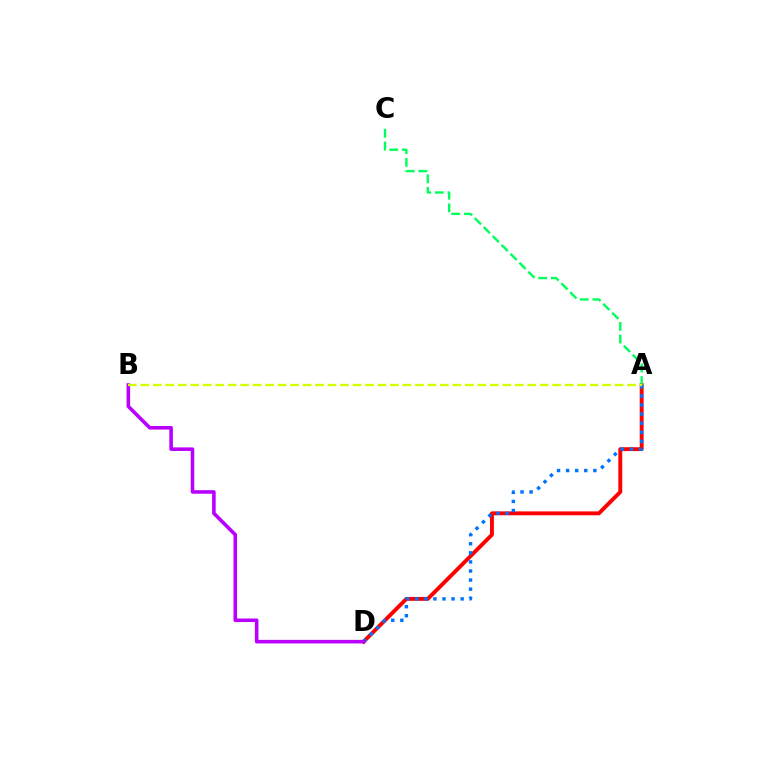{('A', 'D'): [{'color': '#ff0000', 'line_style': 'solid', 'thickness': 2.8}, {'color': '#0074ff', 'line_style': 'dotted', 'thickness': 2.47}], ('B', 'D'): [{'color': '#b900ff', 'line_style': 'solid', 'thickness': 2.58}], ('A', 'C'): [{'color': '#00ff5c', 'line_style': 'dashed', 'thickness': 1.71}], ('A', 'B'): [{'color': '#d1ff00', 'line_style': 'dashed', 'thickness': 1.7}]}